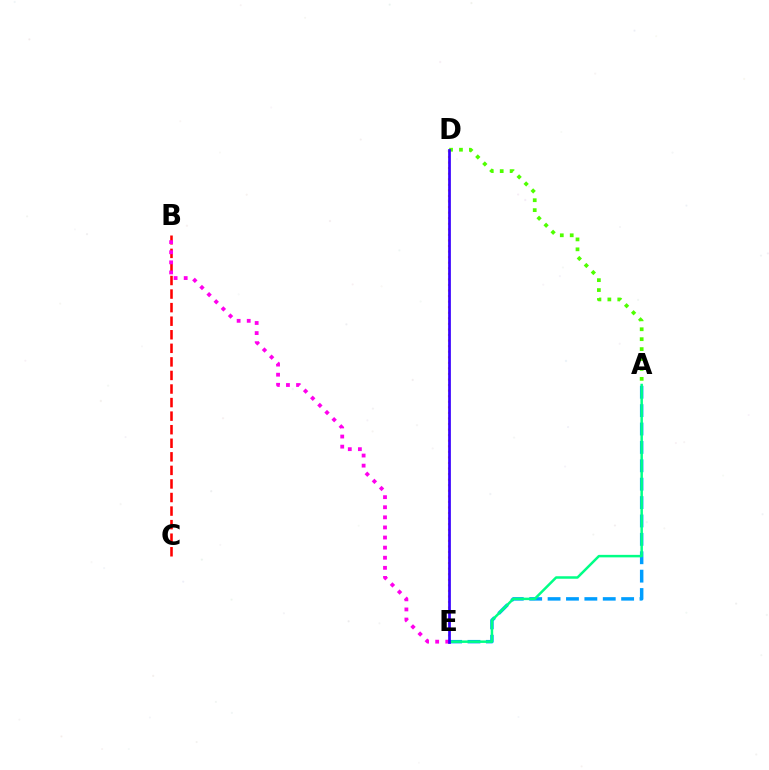{('A', 'E'): [{'color': '#009eff', 'line_style': 'dashed', 'thickness': 2.5}, {'color': '#00ff86', 'line_style': 'solid', 'thickness': 1.8}], ('D', 'E'): [{'color': '#ffd500', 'line_style': 'dotted', 'thickness': 1.51}, {'color': '#3700ff', 'line_style': 'solid', 'thickness': 1.96}], ('A', 'D'): [{'color': '#4fff00', 'line_style': 'dotted', 'thickness': 2.7}], ('B', 'C'): [{'color': '#ff0000', 'line_style': 'dashed', 'thickness': 1.84}], ('B', 'E'): [{'color': '#ff00ed', 'line_style': 'dotted', 'thickness': 2.74}]}